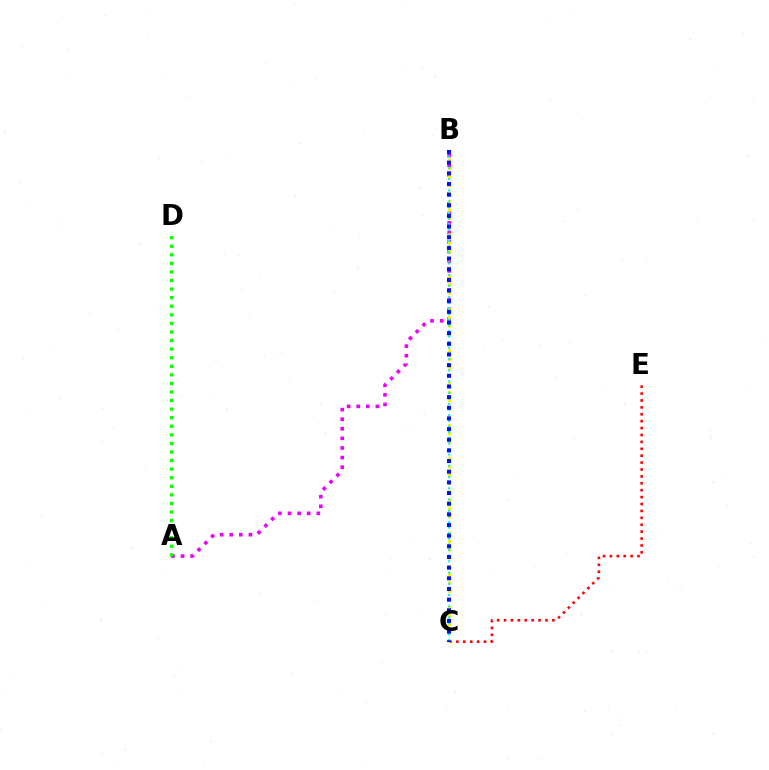{('C', 'E'): [{'color': '#ff0000', 'line_style': 'dotted', 'thickness': 1.88}], ('A', 'B'): [{'color': '#ee00ff', 'line_style': 'dotted', 'thickness': 2.61}], ('B', 'C'): [{'color': '#fcf500', 'line_style': 'dotted', 'thickness': 2.25}, {'color': '#00fff6', 'line_style': 'dotted', 'thickness': 1.53}, {'color': '#0010ff', 'line_style': 'dotted', 'thickness': 2.9}], ('A', 'D'): [{'color': '#08ff00', 'line_style': 'dotted', 'thickness': 2.33}]}